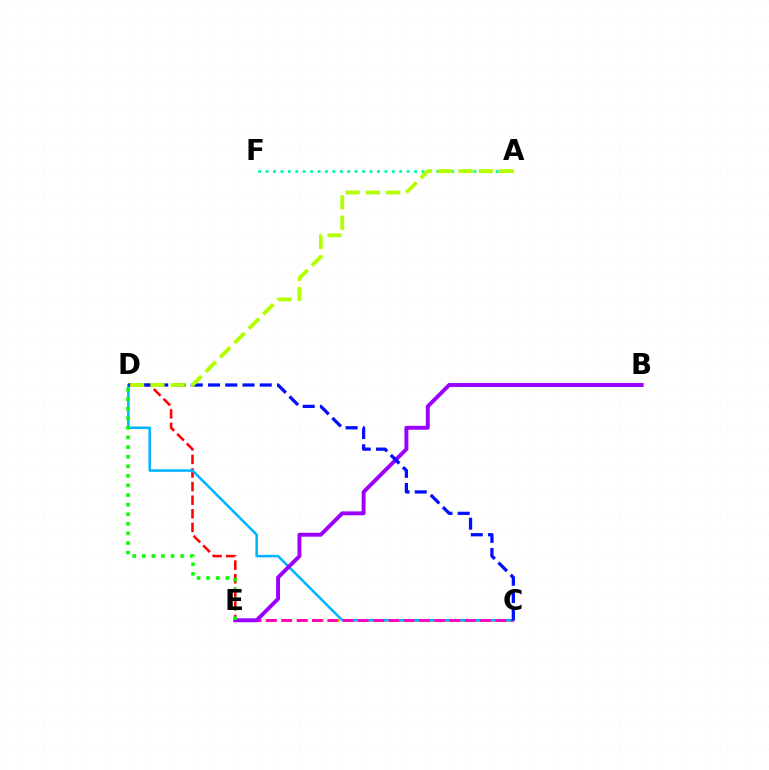{('A', 'F'): [{'color': '#00ff9d', 'line_style': 'dotted', 'thickness': 2.02}], ('D', 'E'): [{'color': '#ff0000', 'line_style': 'dashed', 'thickness': 1.85}, {'color': '#08ff00', 'line_style': 'dotted', 'thickness': 2.61}], ('C', 'E'): [{'color': '#ffa500', 'line_style': 'dashed', 'thickness': 2.15}, {'color': '#ff00bd', 'line_style': 'dashed', 'thickness': 2.08}], ('C', 'D'): [{'color': '#00b5ff', 'line_style': 'solid', 'thickness': 1.82}, {'color': '#0010ff', 'line_style': 'dashed', 'thickness': 2.34}], ('B', 'E'): [{'color': '#9b00ff', 'line_style': 'solid', 'thickness': 2.82}], ('A', 'D'): [{'color': '#b3ff00', 'line_style': 'dashed', 'thickness': 2.76}]}